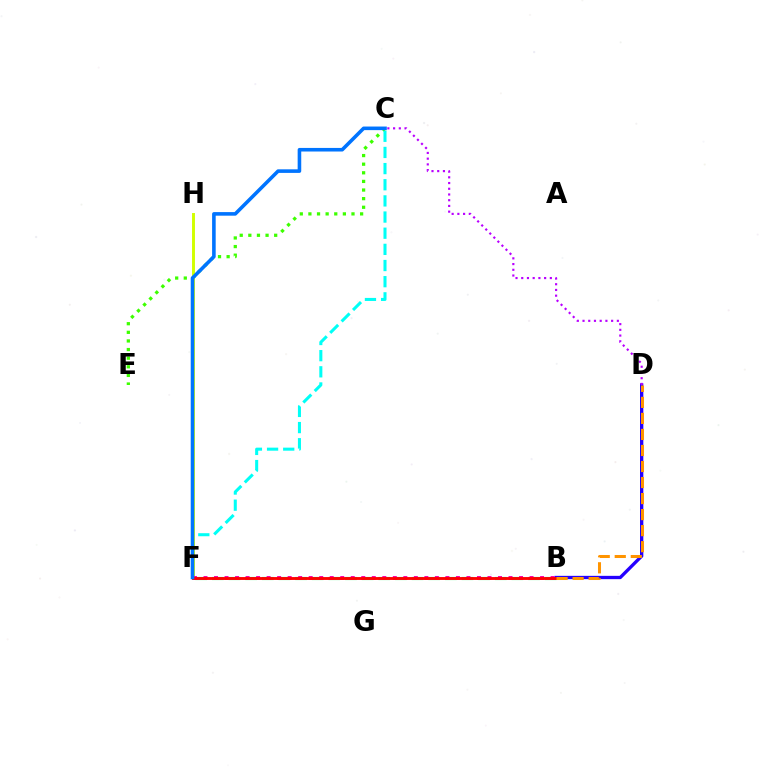{('B', 'F'): [{'color': '#00ff5c', 'line_style': 'dashed', 'thickness': 2.26}, {'color': '#ff00ac', 'line_style': 'dotted', 'thickness': 2.86}, {'color': '#ff0000', 'line_style': 'solid', 'thickness': 2.06}], ('C', 'E'): [{'color': '#3dff00', 'line_style': 'dotted', 'thickness': 2.34}], ('F', 'H'): [{'color': '#d1ff00', 'line_style': 'solid', 'thickness': 2.12}], ('B', 'D'): [{'color': '#2500ff', 'line_style': 'solid', 'thickness': 2.39}, {'color': '#ff9400', 'line_style': 'dashed', 'thickness': 2.18}], ('C', 'D'): [{'color': '#b900ff', 'line_style': 'dotted', 'thickness': 1.55}], ('C', 'F'): [{'color': '#00fff6', 'line_style': 'dashed', 'thickness': 2.19}, {'color': '#0074ff', 'line_style': 'solid', 'thickness': 2.58}]}